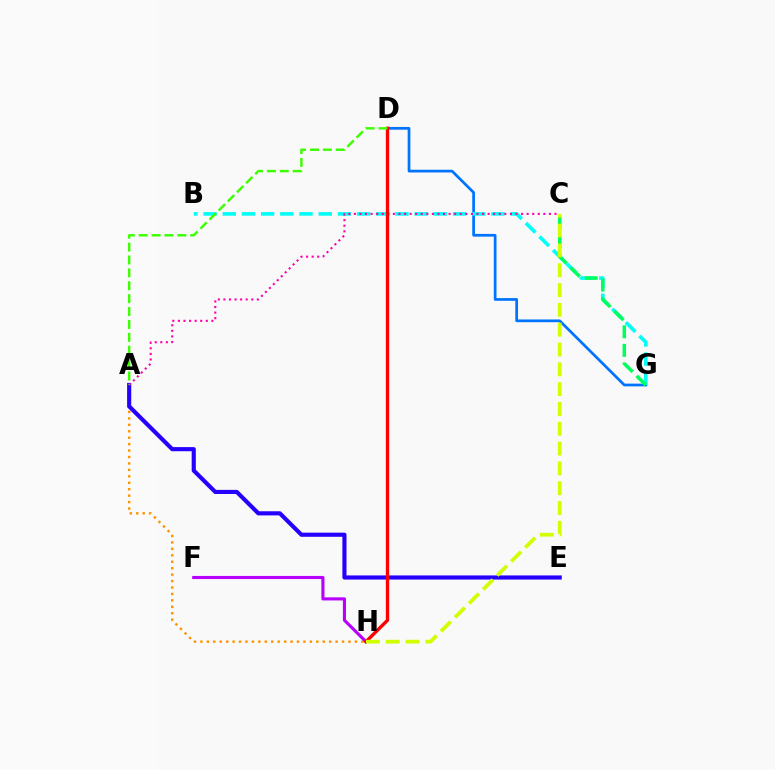{('D', 'G'): [{'color': '#0074ff', 'line_style': 'solid', 'thickness': 1.97}], ('A', 'H'): [{'color': '#ff9400', 'line_style': 'dotted', 'thickness': 1.75}], ('F', 'H'): [{'color': '#b900ff', 'line_style': 'solid', 'thickness': 2.24}], ('B', 'G'): [{'color': '#00fff6', 'line_style': 'dashed', 'thickness': 2.61}], ('C', 'G'): [{'color': '#00ff5c', 'line_style': 'dashed', 'thickness': 2.52}], ('A', 'E'): [{'color': '#2500ff', 'line_style': 'solid', 'thickness': 2.98}], ('A', 'C'): [{'color': '#ff00ac', 'line_style': 'dotted', 'thickness': 1.51}], ('D', 'H'): [{'color': '#ff0000', 'line_style': 'solid', 'thickness': 2.39}], ('C', 'H'): [{'color': '#d1ff00', 'line_style': 'dashed', 'thickness': 2.69}], ('A', 'D'): [{'color': '#3dff00', 'line_style': 'dashed', 'thickness': 1.75}]}